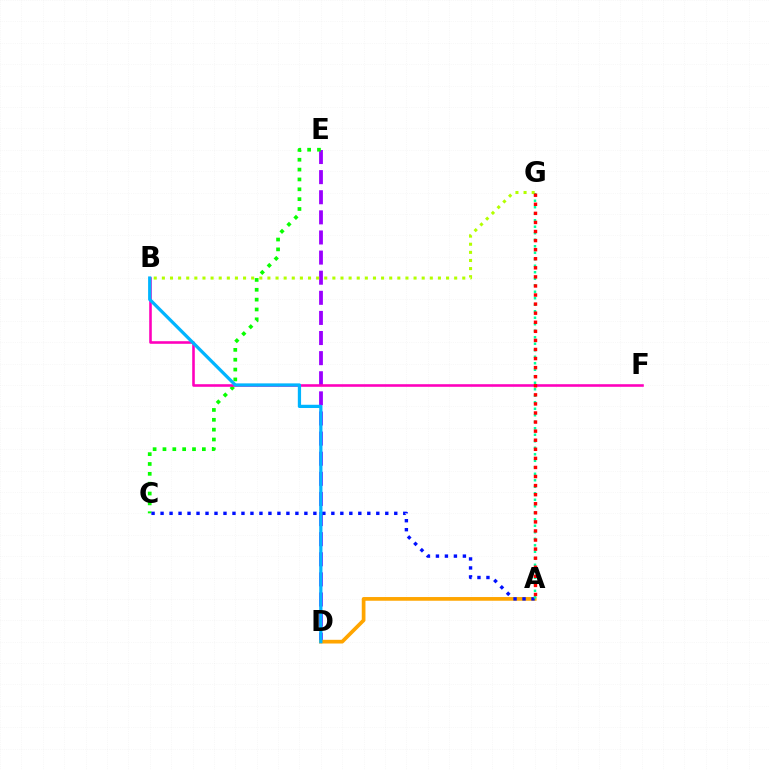{('D', 'E'): [{'color': '#9b00ff', 'line_style': 'dashed', 'thickness': 2.73}], ('C', 'E'): [{'color': '#08ff00', 'line_style': 'dotted', 'thickness': 2.68}], ('B', 'F'): [{'color': '#ff00bd', 'line_style': 'solid', 'thickness': 1.87}], ('A', 'D'): [{'color': '#ffa500', 'line_style': 'solid', 'thickness': 2.67}], ('A', 'C'): [{'color': '#0010ff', 'line_style': 'dotted', 'thickness': 2.44}], ('A', 'G'): [{'color': '#00ff9d', 'line_style': 'dotted', 'thickness': 1.77}, {'color': '#ff0000', 'line_style': 'dotted', 'thickness': 2.47}], ('B', 'G'): [{'color': '#b3ff00', 'line_style': 'dotted', 'thickness': 2.21}], ('B', 'D'): [{'color': '#00b5ff', 'line_style': 'solid', 'thickness': 2.34}]}